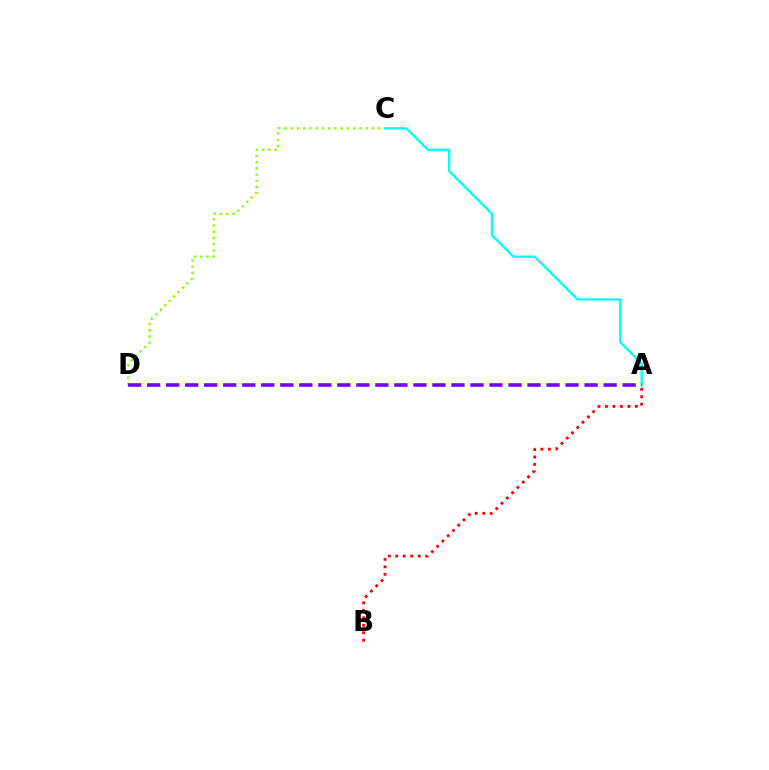{('C', 'D'): [{'color': '#84ff00', 'line_style': 'dotted', 'thickness': 1.7}], ('A', 'B'): [{'color': '#ff0000', 'line_style': 'dotted', 'thickness': 2.03}], ('A', 'C'): [{'color': '#00fff6', 'line_style': 'solid', 'thickness': 1.67}], ('A', 'D'): [{'color': '#7200ff', 'line_style': 'dashed', 'thickness': 2.58}]}